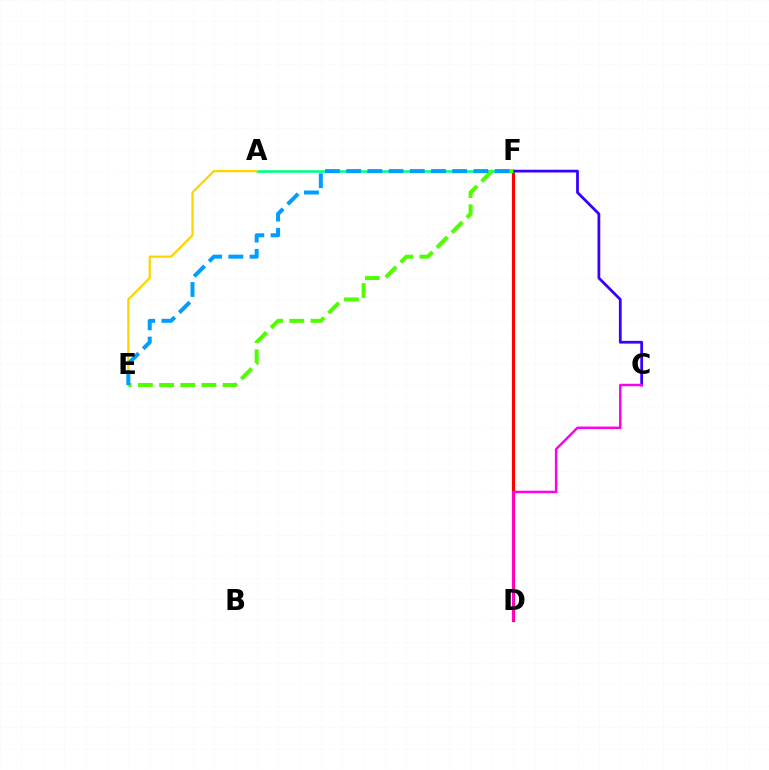{('D', 'F'): [{'color': '#ff0000', 'line_style': 'solid', 'thickness': 2.28}], ('A', 'F'): [{'color': '#00ff86', 'line_style': 'solid', 'thickness': 1.86}], ('A', 'E'): [{'color': '#ffd500', 'line_style': 'solid', 'thickness': 1.64}], ('C', 'F'): [{'color': '#3700ff', 'line_style': 'solid', 'thickness': 1.99}], ('C', 'D'): [{'color': '#ff00ed', 'line_style': 'solid', 'thickness': 1.77}], ('E', 'F'): [{'color': '#4fff00', 'line_style': 'dashed', 'thickness': 2.87}, {'color': '#009eff', 'line_style': 'dashed', 'thickness': 2.88}]}